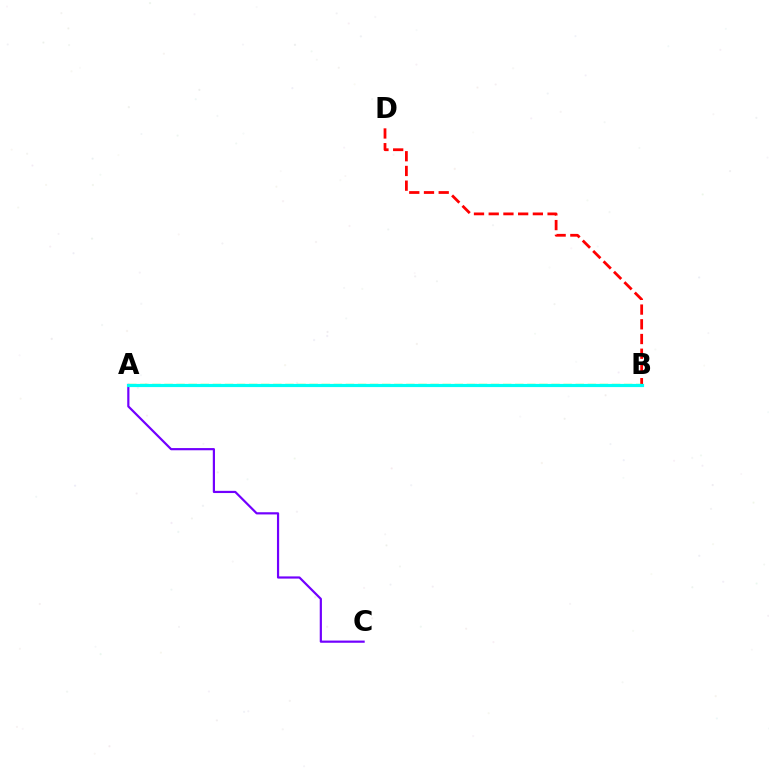{('B', 'D'): [{'color': '#ff0000', 'line_style': 'dashed', 'thickness': 2.0}], ('A', 'B'): [{'color': '#84ff00', 'line_style': 'dashed', 'thickness': 1.64}, {'color': '#00fff6', 'line_style': 'solid', 'thickness': 2.29}], ('A', 'C'): [{'color': '#7200ff', 'line_style': 'solid', 'thickness': 1.58}]}